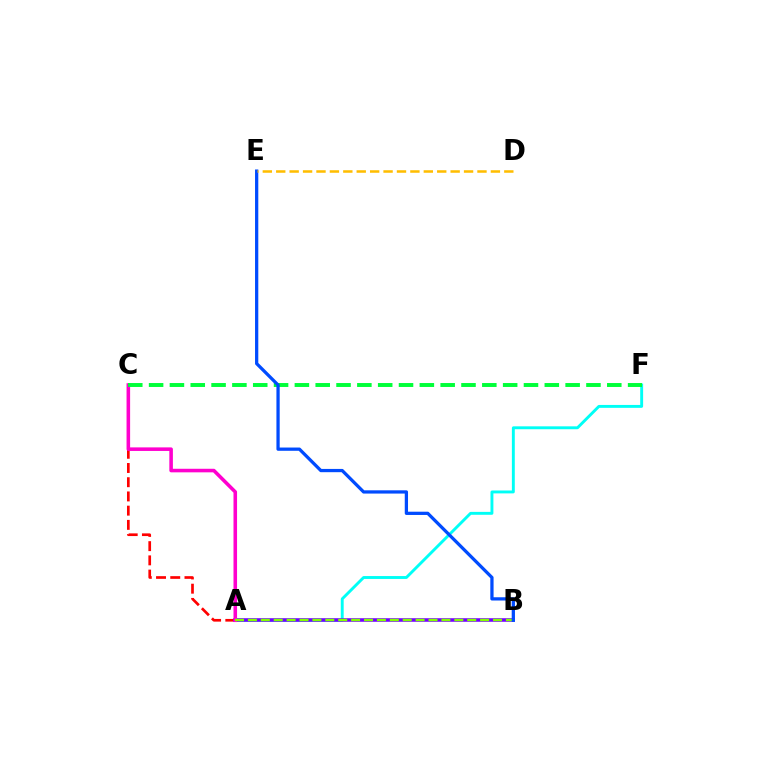{('A', 'F'): [{'color': '#00fff6', 'line_style': 'solid', 'thickness': 2.09}], ('A', 'C'): [{'color': '#ff0000', 'line_style': 'dashed', 'thickness': 1.93}, {'color': '#ff00cf', 'line_style': 'solid', 'thickness': 2.57}], ('A', 'B'): [{'color': '#7200ff', 'line_style': 'solid', 'thickness': 2.56}, {'color': '#84ff00', 'line_style': 'dashed', 'thickness': 1.75}], ('C', 'F'): [{'color': '#00ff39', 'line_style': 'dashed', 'thickness': 2.83}], ('B', 'E'): [{'color': '#004bff', 'line_style': 'solid', 'thickness': 2.35}], ('D', 'E'): [{'color': '#ffbd00', 'line_style': 'dashed', 'thickness': 1.82}]}